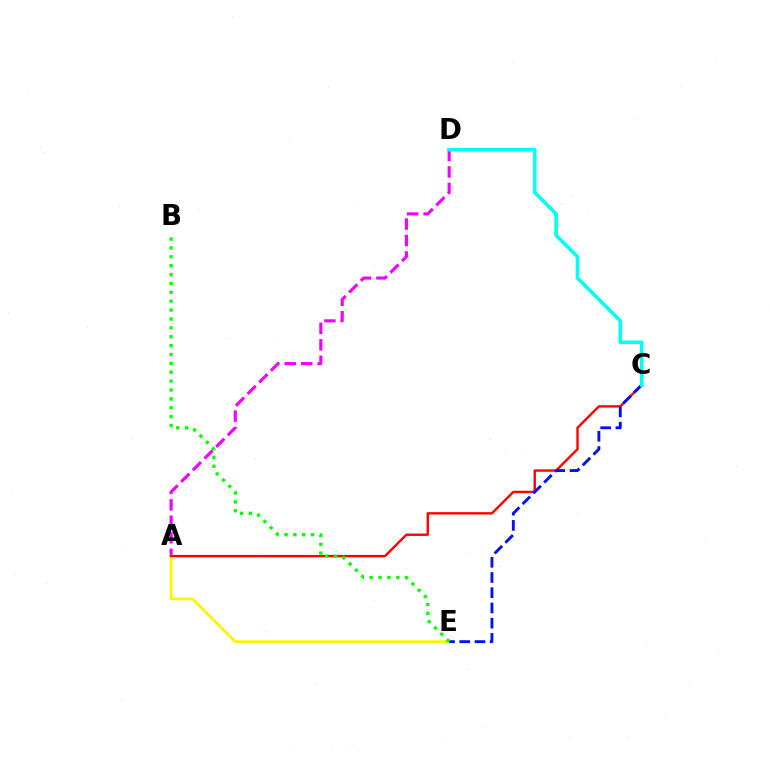{('A', 'D'): [{'color': '#ee00ff', 'line_style': 'dashed', 'thickness': 2.24}], ('A', 'E'): [{'color': '#fcf500', 'line_style': 'solid', 'thickness': 1.98}], ('A', 'C'): [{'color': '#ff0000', 'line_style': 'solid', 'thickness': 1.71}], ('C', 'E'): [{'color': '#0010ff', 'line_style': 'dashed', 'thickness': 2.07}], ('C', 'D'): [{'color': '#00fff6', 'line_style': 'solid', 'thickness': 2.58}], ('B', 'E'): [{'color': '#08ff00', 'line_style': 'dotted', 'thickness': 2.41}]}